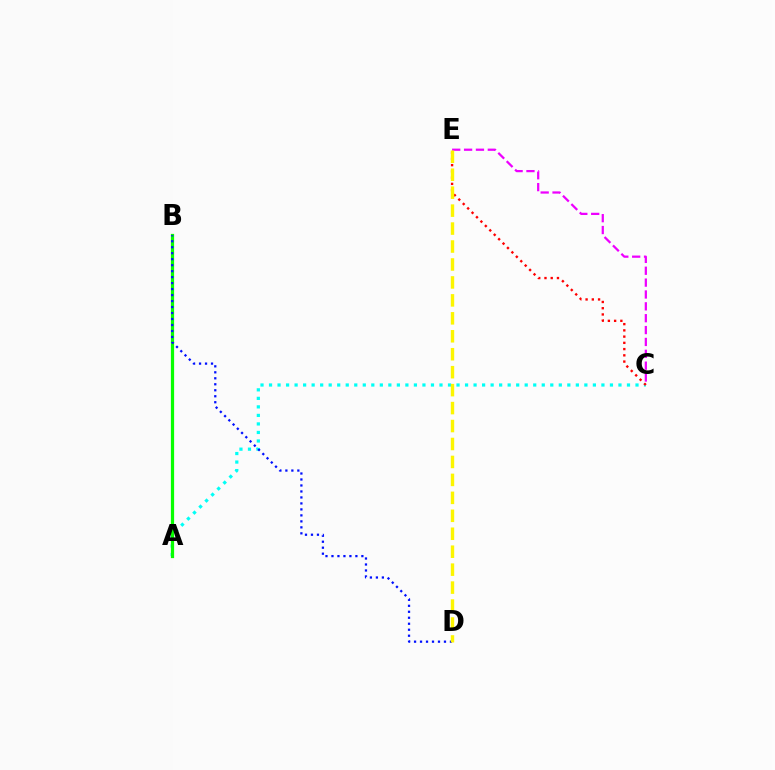{('A', 'C'): [{'color': '#00fff6', 'line_style': 'dotted', 'thickness': 2.32}], ('A', 'B'): [{'color': '#08ff00', 'line_style': 'solid', 'thickness': 2.32}], ('B', 'D'): [{'color': '#0010ff', 'line_style': 'dotted', 'thickness': 1.63}], ('C', 'E'): [{'color': '#ee00ff', 'line_style': 'dashed', 'thickness': 1.61}, {'color': '#ff0000', 'line_style': 'dotted', 'thickness': 1.7}], ('D', 'E'): [{'color': '#fcf500', 'line_style': 'dashed', 'thickness': 2.44}]}